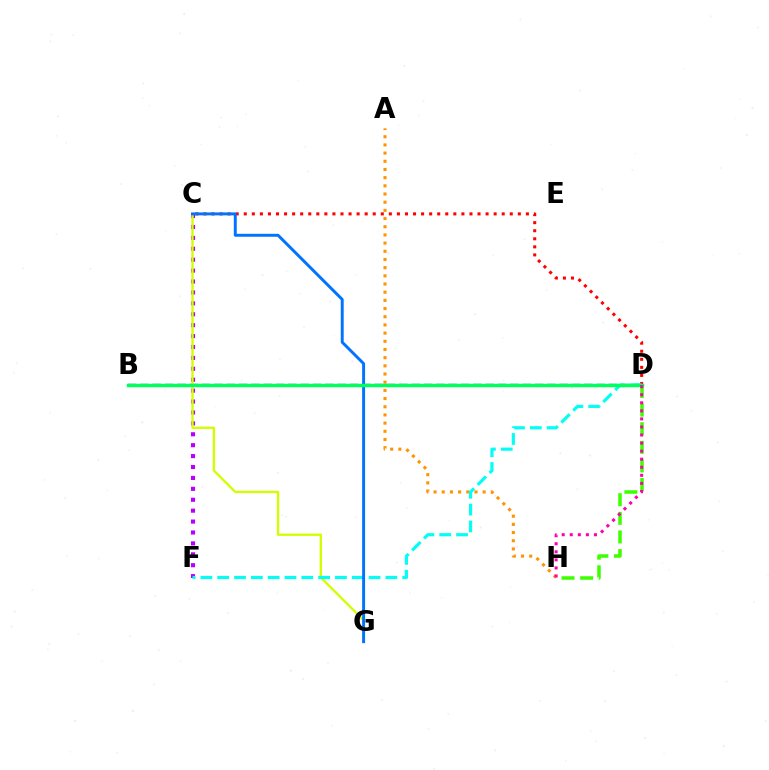{('C', 'D'): [{'color': '#ff0000', 'line_style': 'dotted', 'thickness': 2.19}], ('C', 'F'): [{'color': '#b900ff', 'line_style': 'dotted', 'thickness': 2.96}], ('B', 'D'): [{'color': '#2500ff', 'line_style': 'dashed', 'thickness': 1.68}, {'color': '#00ff5c', 'line_style': 'solid', 'thickness': 2.49}], ('A', 'H'): [{'color': '#ff9400', 'line_style': 'dotted', 'thickness': 2.22}], ('C', 'G'): [{'color': '#d1ff00', 'line_style': 'solid', 'thickness': 1.68}, {'color': '#0074ff', 'line_style': 'solid', 'thickness': 2.12}], ('D', 'F'): [{'color': '#00fff6', 'line_style': 'dashed', 'thickness': 2.28}], ('D', 'H'): [{'color': '#3dff00', 'line_style': 'dashed', 'thickness': 2.53}, {'color': '#ff00ac', 'line_style': 'dotted', 'thickness': 2.19}]}